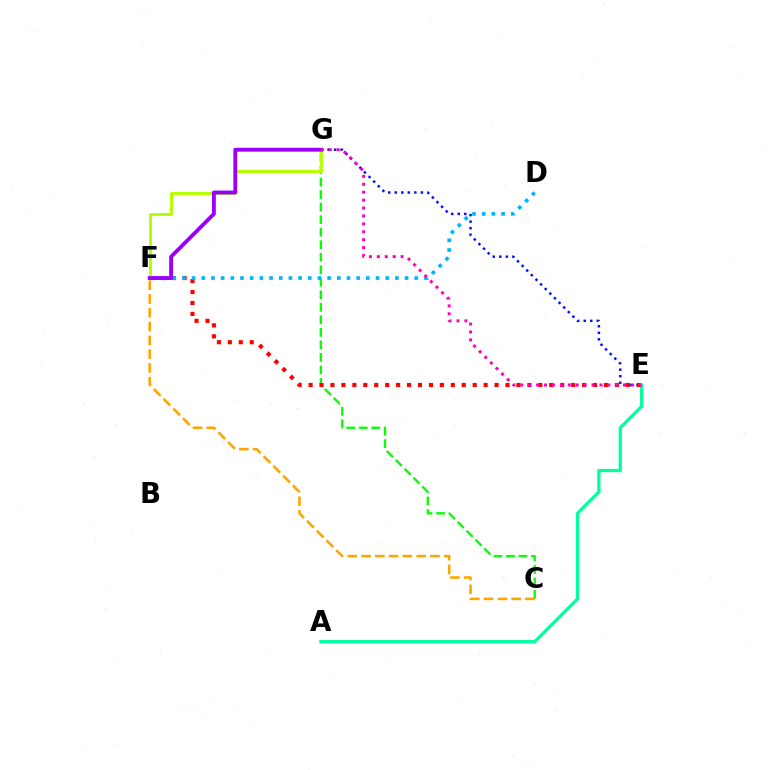{('A', 'E'): [{'color': '#00ff9d', 'line_style': 'solid', 'thickness': 2.34}], ('C', 'G'): [{'color': '#08ff00', 'line_style': 'dashed', 'thickness': 1.7}], ('E', 'G'): [{'color': '#0010ff', 'line_style': 'dotted', 'thickness': 1.77}, {'color': '#ff00bd', 'line_style': 'dotted', 'thickness': 2.15}], ('E', 'F'): [{'color': '#ff0000', 'line_style': 'dotted', 'thickness': 2.97}], ('D', 'F'): [{'color': '#00b5ff', 'line_style': 'dotted', 'thickness': 2.63}], ('C', 'F'): [{'color': '#ffa500', 'line_style': 'dashed', 'thickness': 1.87}], ('F', 'G'): [{'color': '#b3ff00', 'line_style': 'solid', 'thickness': 2.14}, {'color': '#9b00ff', 'line_style': 'solid', 'thickness': 2.79}]}